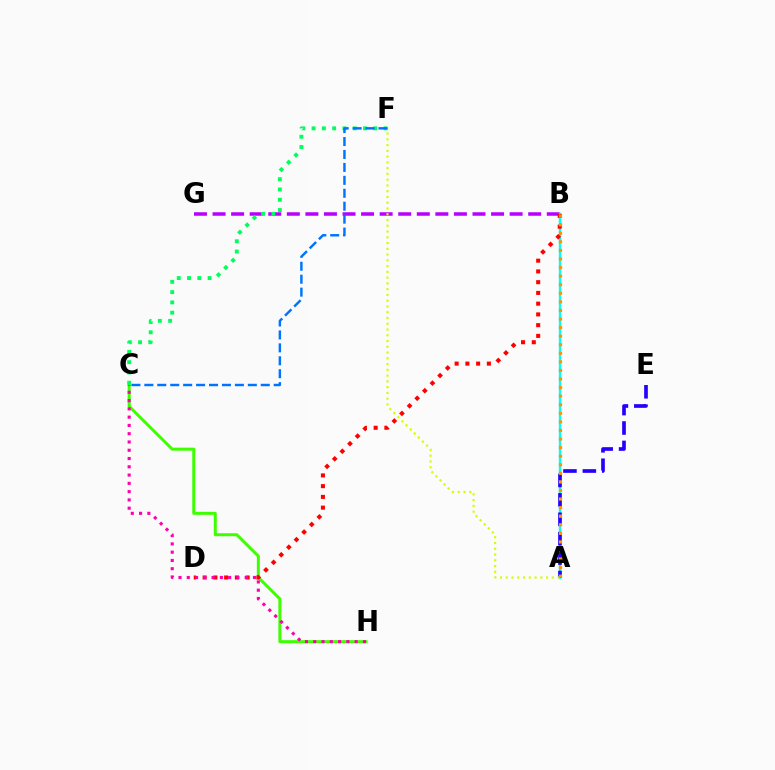{('B', 'G'): [{'color': '#b900ff', 'line_style': 'dashed', 'thickness': 2.52}], ('A', 'B'): [{'color': '#00fff6', 'line_style': 'solid', 'thickness': 1.73}, {'color': '#ff9400', 'line_style': 'dotted', 'thickness': 2.33}], ('C', 'H'): [{'color': '#3dff00', 'line_style': 'solid', 'thickness': 2.15}, {'color': '#ff00ac', 'line_style': 'dotted', 'thickness': 2.25}], ('A', 'E'): [{'color': '#2500ff', 'line_style': 'dashed', 'thickness': 2.64}], ('A', 'F'): [{'color': '#d1ff00', 'line_style': 'dotted', 'thickness': 1.57}], ('B', 'D'): [{'color': '#ff0000', 'line_style': 'dotted', 'thickness': 2.92}], ('C', 'F'): [{'color': '#00ff5c', 'line_style': 'dotted', 'thickness': 2.79}, {'color': '#0074ff', 'line_style': 'dashed', 'thickness': 1.76}]}